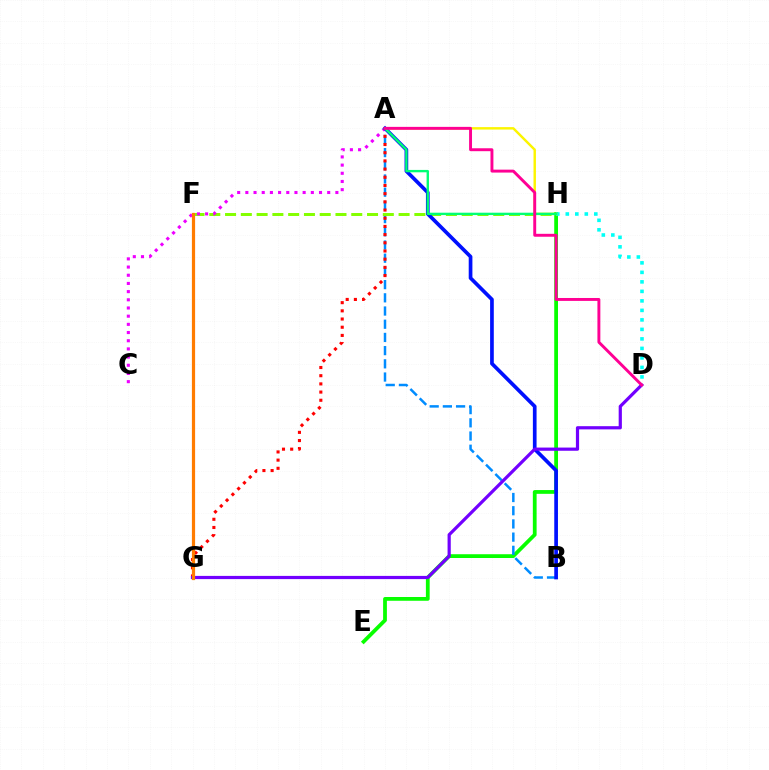{('E', 'H'): [{'color': '#08ff00', 'line_style': 'solid', 'thickness': 2.72}], ('A', 'B'): [{'color': '#008cff', 'line_style': 'dashed', 'thickness': 1.79}, {'color': '#0010ff', 'line_style': 'solid', 'thickness': 2.66}], ('D', 'H'): [{'color': '#00fff6', 'line_style': 'dotted', 'thickness': 2.58}], ('F', 'H'): [{'color': '#84ff00', 'line_style': 'dashed', 'thickness': 2.14}], ('A', 'C'): [{'color': '#ee00ff', 'line_style': 'dotted', 'thickness': 2.22}], ('A', 'H'): [{'color': '#fcf500', 'line_style': 'solid', 'thickness': 1.76}, {'color': '#00ff74', 'line_style': 'solid', 'thickness': 1.71}], ('A', 'G'): [{'color': '#ff0000', 'line_style': 'dotted', 'thickness': 2.23}], ('D', 'G'): [{'color': '#7200ff', 'line_style': 'solid', 'thickness': 2.31}], ('A', 'D'): [{'color': '#ff0094', 'line_style': 'solid', 'thickness': 2.1}], ('F', 'G'): [{'color': '#ff7c00', 'line_style': 'solid', 'thickness': 2.31}]}